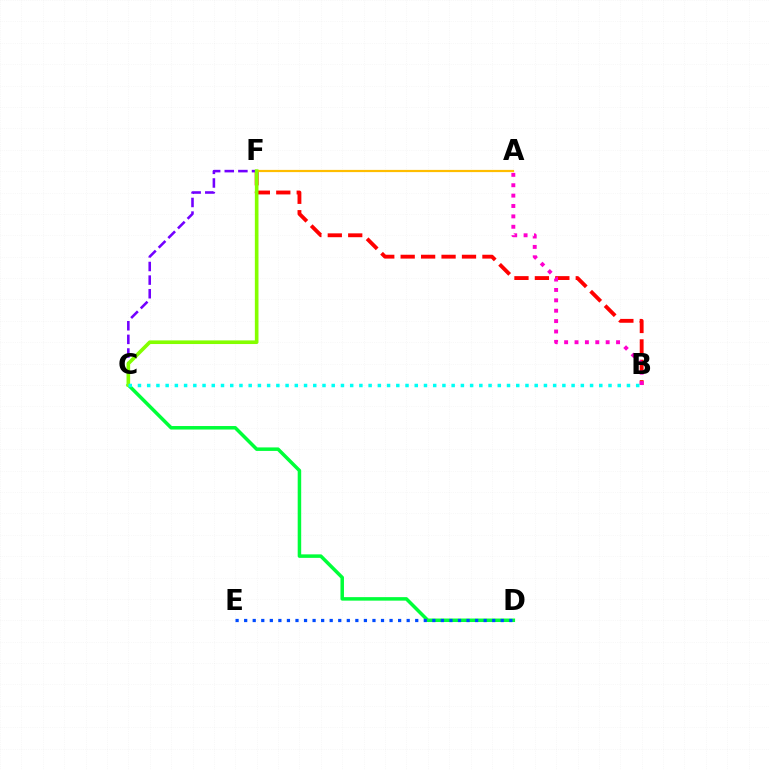{('B', 'F'): [{'color': '#ff0000', 'line_style': 'dashed', 'thickness': 2.78}], ('C', 'D'): [{'color': '#00ff39', 'line_style': 'solid', 'thickness': 2.52}], ('A', 'B'): [{'color': '#ff00cf', 'line_style': 'dotted', 'thickness': 2.82}], ('D', 'E'): [{'color': '#004bff', 'line_style': 'dotted', 'thickness': 2.32}], ('A', 'F'): [{'color': '#ffbd00', 'line_style': 'solid', 'thickness': 1.59}], ('C', 'F'): [{'color': '#7200ff', 'line_style': 'dashed', 'thickness': 1.85}, {'color': '#84ff00', 'line_style': 'solid', 'thickness': 2.61}], ('B', 'C'): [{'color': '#00fff6', 'line_style': 'dotted', 'thickness': 2.51}]}